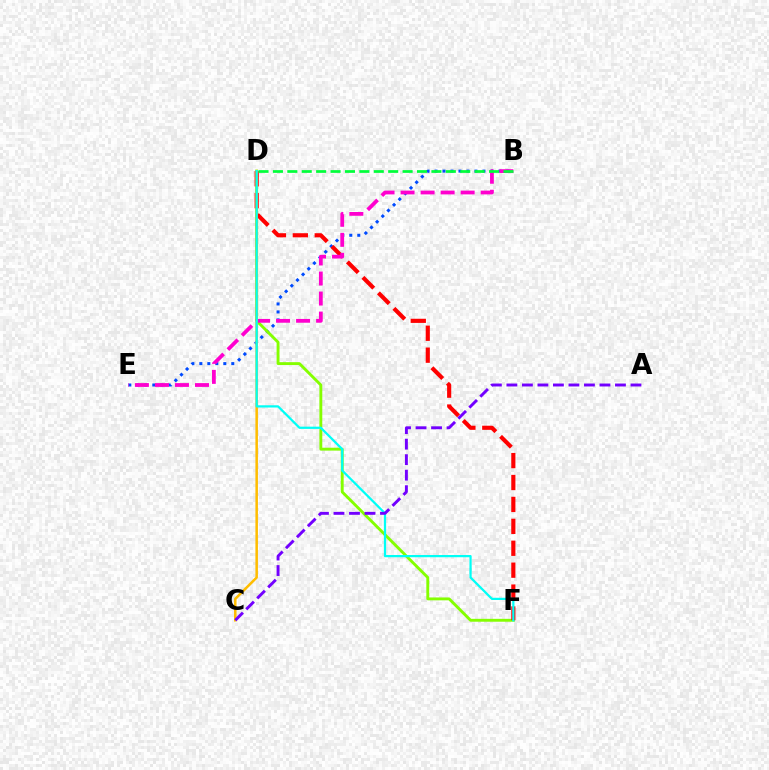{('B', 'E'): [{'color': '#004bff', 'line_style': 'dotted', 'thickness': 2.17}, {'color': '#ff00cf', 'line_style': 'dashed', 'thickness': 2.72}], ('D', 'F'): [{'color': '#84ff00', 'line_style': 'solid', 'thickness': 2.08}, {'color': '#ff0000', 'line_style': 'dashed', 'thickness': 2.98}, {'color': '#00fff6', 'line_style': 'solid', 'thickness': 1.61}], ('C', 'D'): [{'color': '#ffbd00', 'line_style': 'solid', 'thickness': 1.82}], ('B', 'D'): [{'color': '#00ff39', 'line_style': 'dashed', 'thickness': 1.96}], ('A', 'C'): [{'color': '#7200ff', 'line_style': 'dashed', 'thickness': 2.11}]}